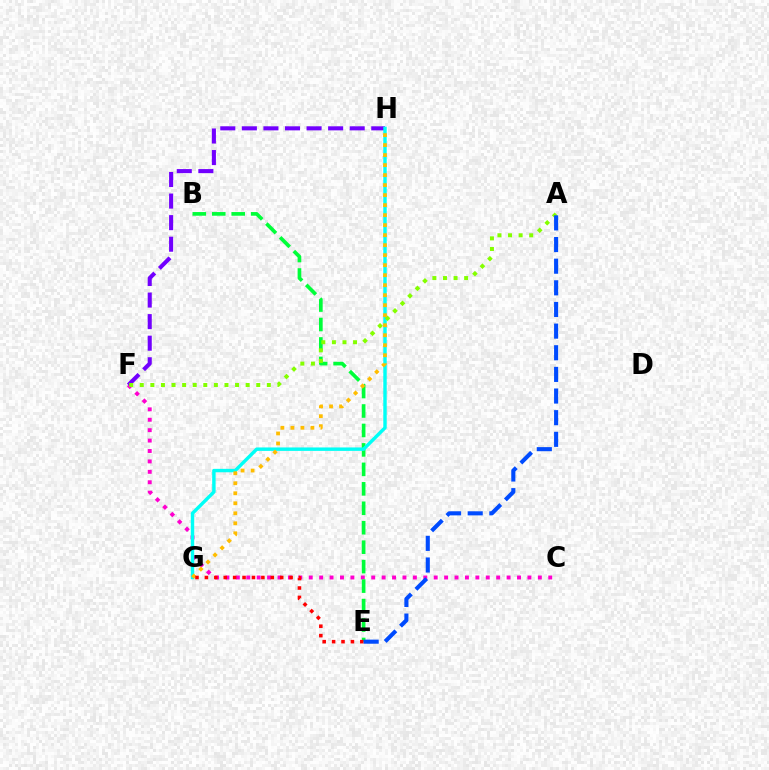{('C', 'F'): [{'color': '#ff00cf', 'line_style': 'dotted', 'thickness': 2.83}], ('B', 'E'): [{'color': '#00ff39', 'line_style': 'dashed', 'thickness': 2.64}], ('F', 'H'): [{'color': '#7200ff', 'line_style': 'dashed', 'thickness': 2.93}], ('G', 'H'): [{'color': '#00fff6', 'line_style': 'solid', 'thickness': 2.46}, {'color': '#ffbd00', 'line_style': 'dotted', 'thickness': 2.72}], ('A', 'F'): [{'color': '#84ff00', 'line_style': 'dotted', 'thickness': 2.88}], ('E', 'G'): [{'color': '#ff0000', 'line_style': 'dotted', 'thickness': 2.56}], ('A', 'E'): [{'color': '#004bff', 'line_style': 'dashed', 'thickness': 2.94}]}